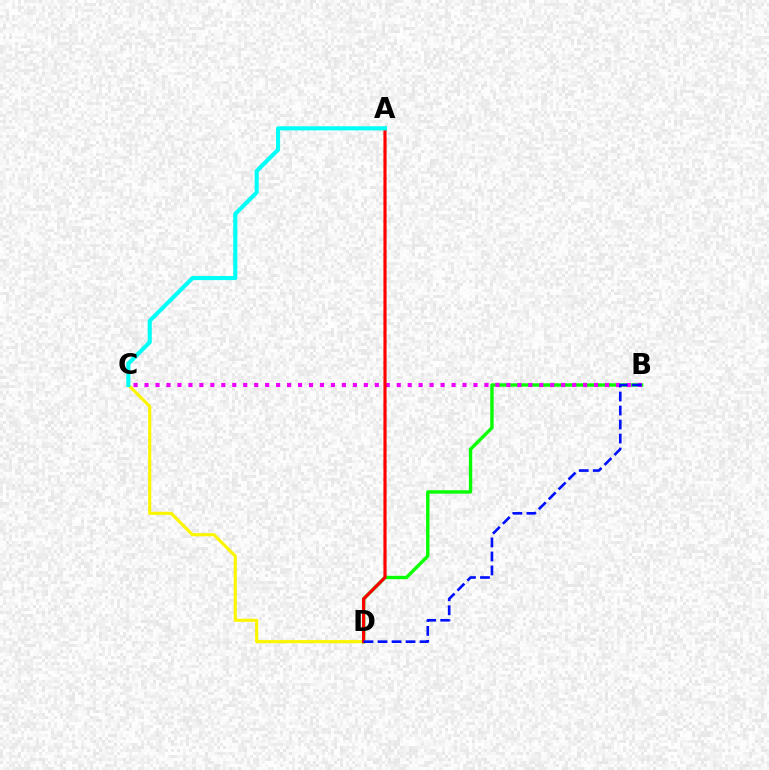{('C', 'D'): [{'color': '#fcf500', 'line_style': 'solid', 'thickness': 2.25}], ('B', 'D'): [{'color': '#08ff00', 'line_style': 'solid', 'thickness': 2.44}, {'color': '#0010ff', 'line_style': 'dashed', 'thickness': 1.9}], ('B', 'C'): [{'color': '#ee00ff', 'line_style': 'dotted', 'thickness': 2.98}], ('A', 'D'): [{'color': '#ff0000', 'line_style': 'solid', 'thickness': 2.27}], ('A', 'C'): [{'color': '#00fff6', 'line_style': 'solid', 'thickness': 2.95}]}